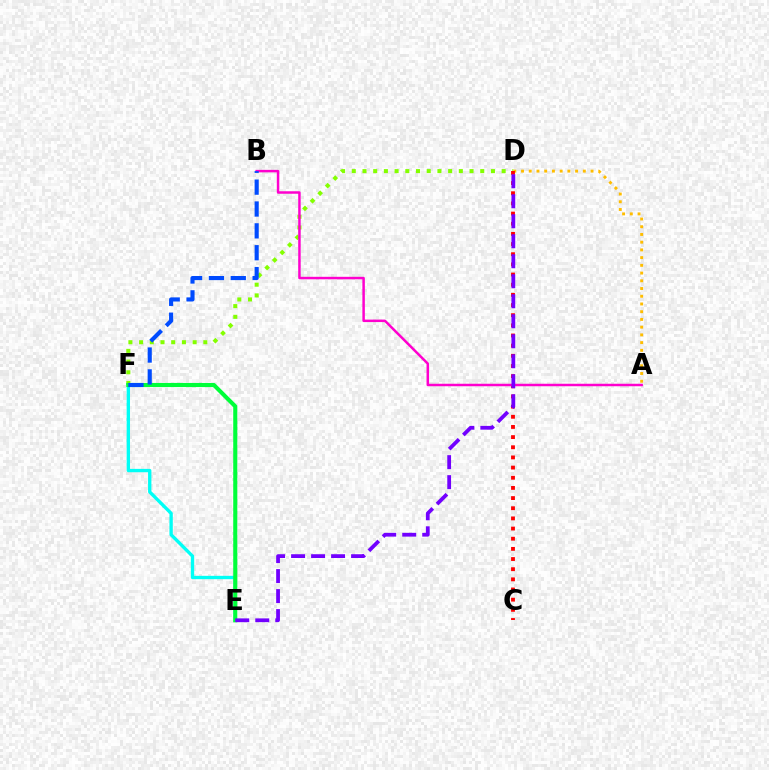{('D', 'F'): [{'color': '#84ff00', 'line_style': 'dotted', 'thickness': 2.91}], ('E', 'F'): [{'color': '#00fff6', 'line_style': 'solid', 'thickness': 2.41}, {'color': '#00ff39', 'line_style': 'solid', 'thickness': 2.95}], ('A', 'D'): [{'color': '#ffbd00', 'line_style': 'dotted', 'thickness': 2.1}], ('C', 'D'): [{'color': '#ff0000', 'line_style': 'dotted', 'thickness': 2.76}], ('A', 'B'): [{'color': '#ff00cf', 'line_style': 'solid', 'thickness': 1.79}], ('D', 'E'): [{'color': '#7200ff', 'line_style': 'dashed', 'thickness': 2.72}], ('B', 'F'): [{'color': '#004bff', 'line_style': 'dashed', 'thickness': 2.97}]}